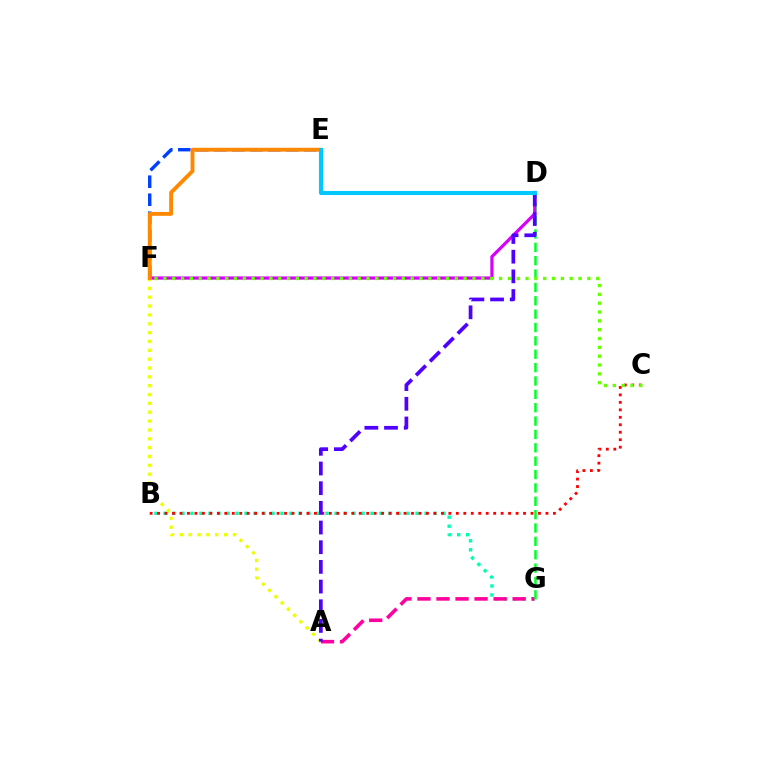{('B', 'G'): [{'color': '#00ffaf', 'line_style': 'dotted', 'thickness': 2.45}], ('A', 'G'): [{'color': '#ff00a0', 'line_style': 'dashed', 'thickness': 2.59}], ('D', 'G'): [{'color': '#00ff27', 'line_style': 'dashed', 'thickness': 1.82}], ('B', 'C'): [{'color': '#ff0000', 'line_style': 'dotted', 'thickness': 2.03}], ('E', 'F'): [{'color': '#003fff', 'line_style': 'dashed', 'thickness': 2.45}, {'color': '#ff8800', 'line_style': 'solid', 'thickness': 2.77}], ('D', 'F'): [{'color': '#d600ff', 'line_style': 'solid', 'thickness': 2.31}], ('A', 'F'): [{'color': '#eeff00', 'line_style': 'dotted', 'thickness': 2.4}], ('C', 'F'): [{'color': '#66ff00', 'line_style': 'dotted', 'thickness': 2.4}], ('A', 'D'): [{'color': '#4f00ff', 'line_style': 'dashed', 'thickness': 2.67}], ('D', 'E'): [{'color': '#00c7ff', 'line_style': 'solid', 'thickness': 2.95}]}